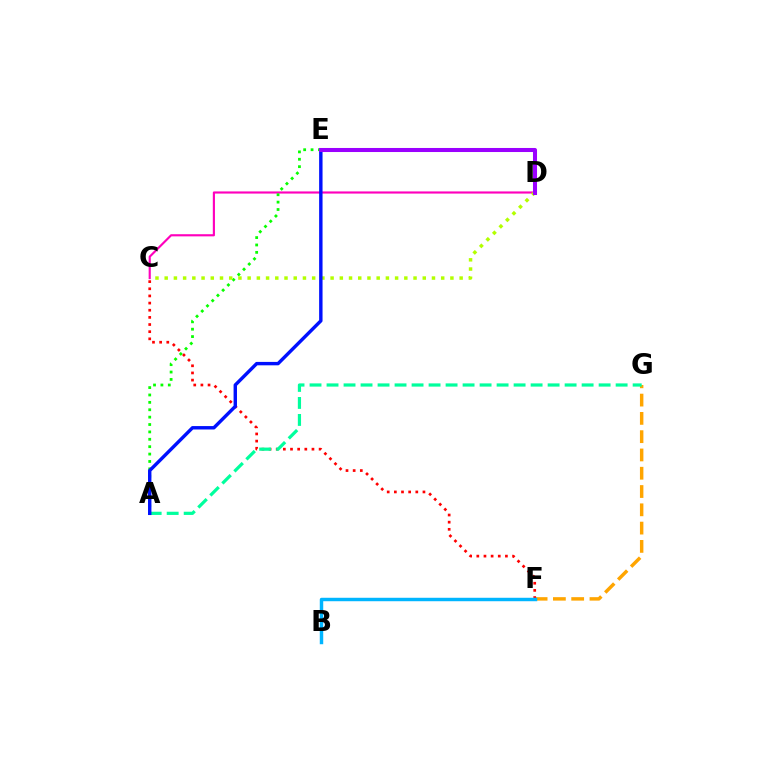{('C', 'D'): [{'color': '#ff00bd', 'line_style': 'solid', 'thickness': 1.55}, {'color': '#b3ff00', 'line_style': 'dotted', 'thickness': 2.5}], ('F', 'G'): [{'color': '#ffa500', 'line_style': 'dashed', 'thickness': 2.48}], ('C', 'F'): [{'color': '#ff0000', 'line_style': 'dotted', 'thickness': 1.94}], ('A', 'E'): [{'color': '#08ff00', 'line_style': 'dotted', 'thickness': 2.01}, {'color': '#0010ff', 'line_style': 'solid', 'thickness': 2.46}], ('A', 'G'): [{'color': '#00ff9d', 'line_style': 'dashed', 'thickness': 2.31}], ('B', 'F'): [{'color': '#00b5ff', 'line_style': 'solid', 'thickness': 2.48}], ('D', 'E'): [{'color': '#9b00ff', 'line_style': 'solid', 'thickness': 2.92}]}